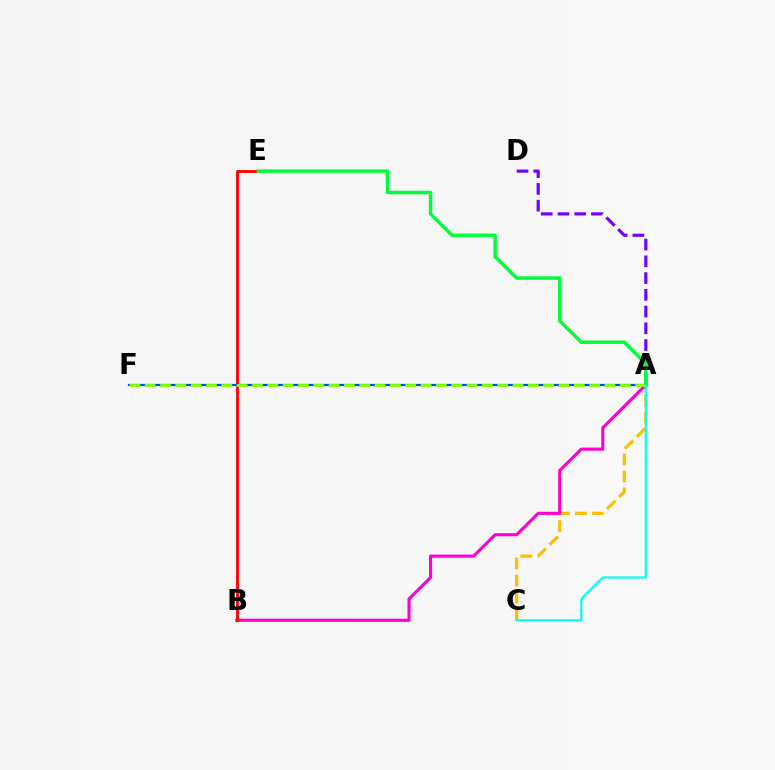{('A', 'C'): [{'color': '#ffbd00', 'line_style': 'dashed', 'thickness': 2.3}, {'color': '#00fff6', 'line_style': 'solid', 'thickness': 1.55}], ('A', 'D'): [{'color': '#7200ff', 'line_style': 'dashed', 'thickness': 2.27}], ('A', 'B'): [{'color': '#ff00cf', 'line_style': 'solid', 'thickness': 2.24}], ('B', 'E'): [{'color': '#ff0000', 'line_style': 'solid', 'thickness': 2.04}], ('A', 'F'): [{'color': '#004bff', 'line_style': 'solid', 'thickness': 1.57}, {'color': '#84ff00', 'line_style': 'dashed', 'thickness': 2.08}], ('A', 'E'): [{'color': '#00ff39', 'line_style': 'solid', 'thickness': 2.51}]}